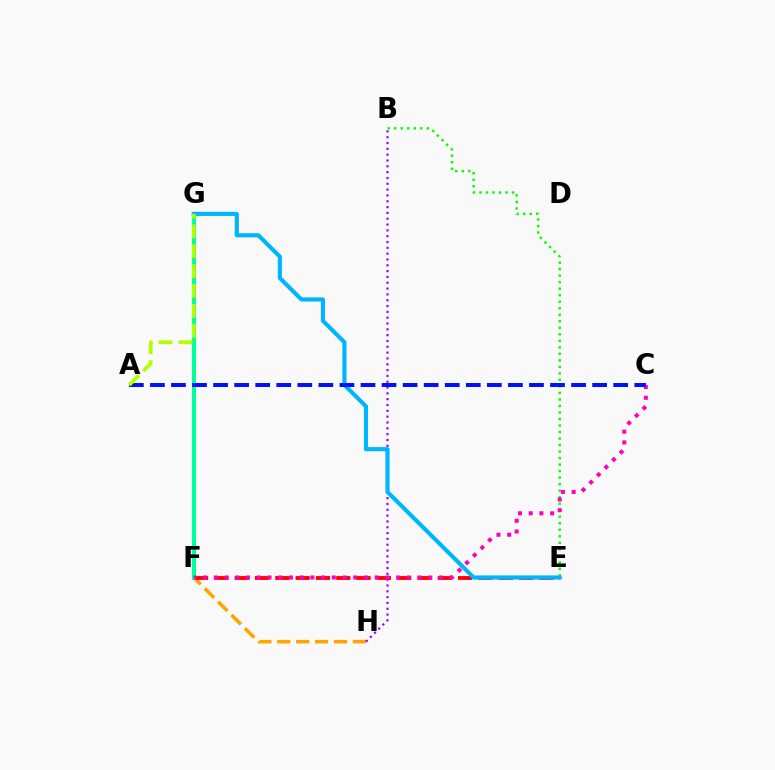{('F', 'H'): [{'color': '#ffa500', 'line_style': 'dashed', 'thickness': 2.57}], ('B', 'H'): [{'color': '#9b00ff', 'line_style': 'dotted', 'thickness': 1.58}], ('E', 'F'): [{'color': '#ff0000', 'line_style': 'dashed', 'thickness': 2.76}], ('B', 'E'): [{'color': '#08ff00', 'line_style': 'dotted', 'thickness': 1.77}], ('F', 'G'): [{'color': '#00ff9d', 'line_style': 'solid', 'thickness': 2.95}], ('E', 'G'): [{'color': '#00b5ff', 'line_style': 'solid', 'thickness': 2.97}], ('C', 'F'): [{'color': '#ff00bd', 'line_style': 'dotted', 'thickness': 2.91}], ('A', 'C'): [{'color': '#0010ff', 'line_style': 'dashed', 'thickness': 2.86}], ('A', 'G'): [{'color': '#b3ff00', 'line_style': 'dashed', 'thickness': 2.7}]}